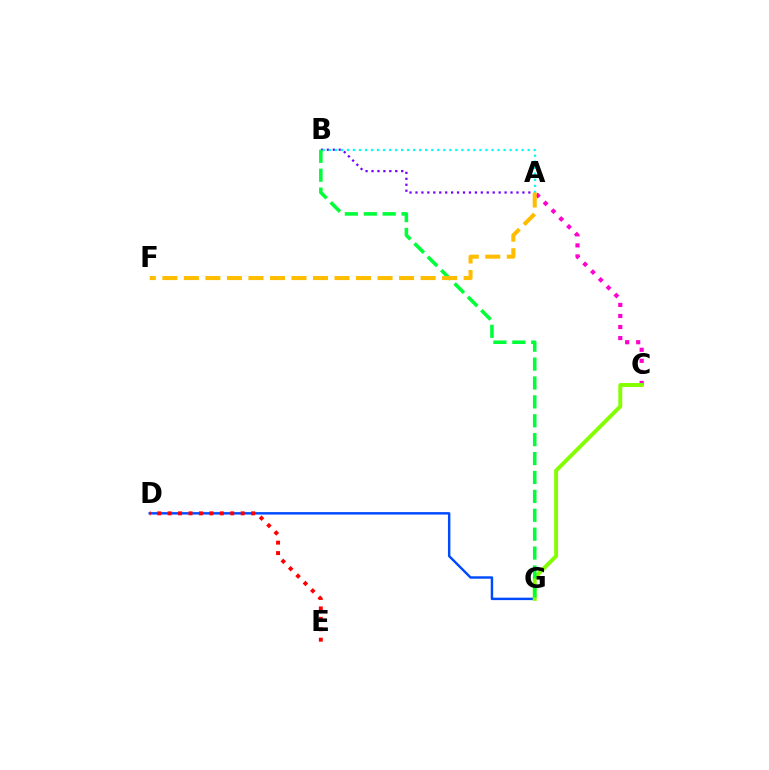{('A', 'C'): [{'color': '#ff00cf', 'line_style': 'dotted', 'thickness': 3.0}], ('D', 'G'): [{'color': '#004bff', 'line_style': 'solid', 'thickness': 1.76}], ('A', 'B'): [{'color': '#7200ff', 'line_style': 'dotted', 'thickness': 1.61}, {'color': '#00fff6', 'line_style': 'dotted', 'thickness': 1.64}], ('D', 'E'): [{'color': '#ff0000', 'line_style': 'dotted', 'thickness': 2.83}], ('C', 'G'): [{'color': '#84ff00', 'line_style': 'solid', 'thickness': 2.82}], ('B', 'G'): [{'color': '#00ff39', 'line_style': 'dashed', 'thickness': 2.57}], ('A', 'F'): [{'color': '#ffbd00', 'line_style': 'dashed', 'thickness': 2.92}]}